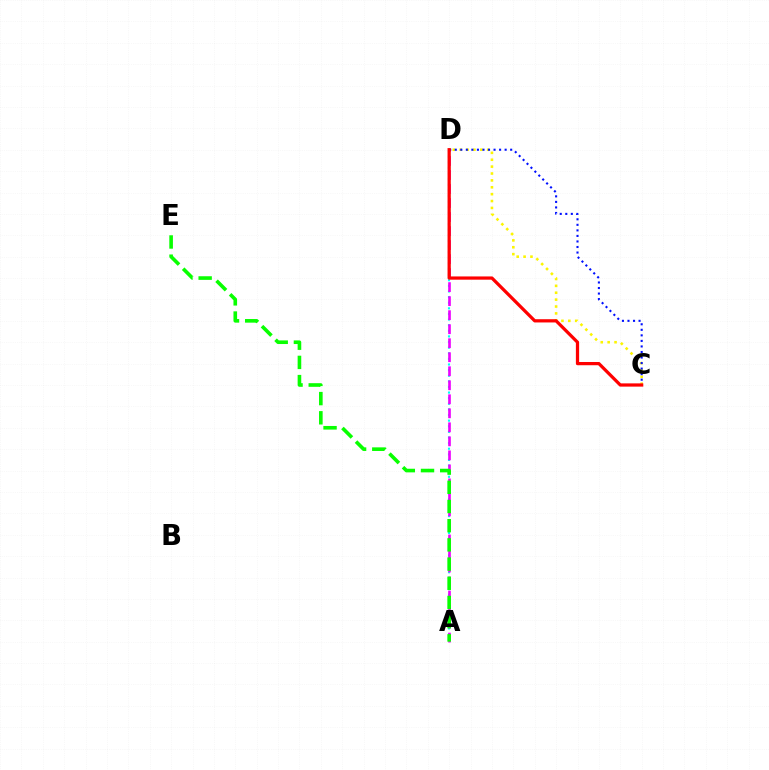{('A', 'D'): [{'color': '#00fff6', 'line_style': 'dotted', 'thickness': 1.53}, {'color': '#ee00ff', 'line_style': 'dashed', 'thickness': 1.9}], ('C', 'D'): [{'color': '#fcf500', 'line_style': 'dotted', 'thickness': 1.87}, {'color': '#0010ff', 'line_style': 'dotted', 'thickness': 1.51}, {'color': '#ff0000', 'line_style': 'solid', 'thickness': 2.33}], ('A', 'E'): [{'color': '#08ff00', 'line_style': 'dashed', 'thickness': 2.61}]}